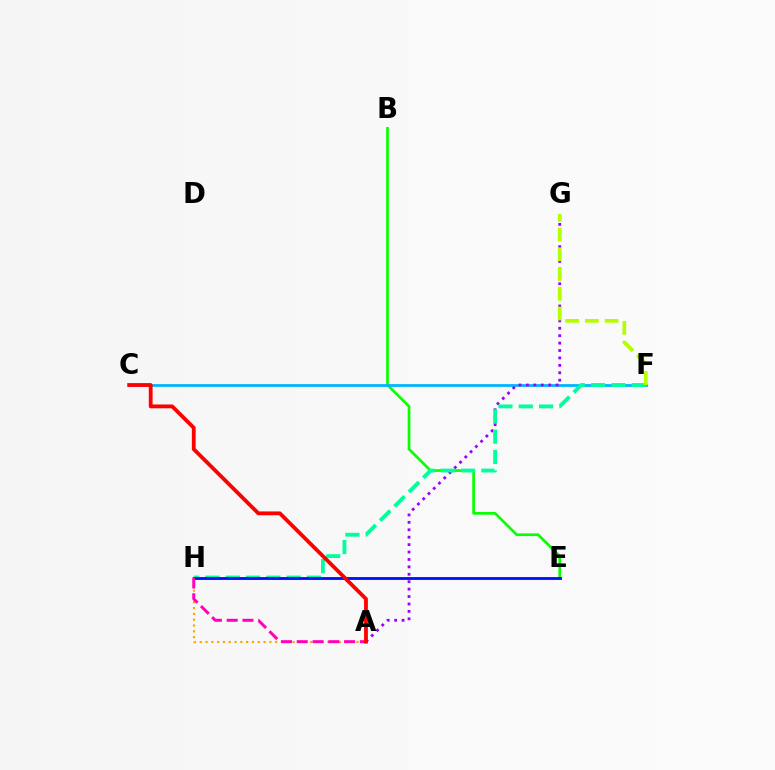{('B', 'E'): [{'color': '#08ff00', 'line_style': 'solid', 'thickness': 1.93}], ('C', 'F'): [{'color': '#00b5ff', 'line_style': 'solid', 'thickness': 2.0}], ('A', 'G'): [{'color': '#9b00ff', 'line_style': 'dotted', 'thickness': 2.02}], ('A', 'H'): [{'color': '#ffa500', 'line_style': 'dotted', 'thickness': 1.58}, {'color': '#ff00bd', 'line_style': 'dashed', 'thickness': 2.14}], ('F', 'H'): [{'color': '#00ff9d', 'line_style': 'dashed', 'thickness': 2.76}], ('E', 'H'): [{'color': '#0010ff', 'line_style': 'solid', 'thickness': 2.05}], ('A', 'C'): [{'color': '#ff0000', 'line_style': 'solid', 'thickness': 2.74}], ('F', 'G'): [{'color': '#b3ff00', 'line_style': 'dashed', 'thickness': 2.68}]}